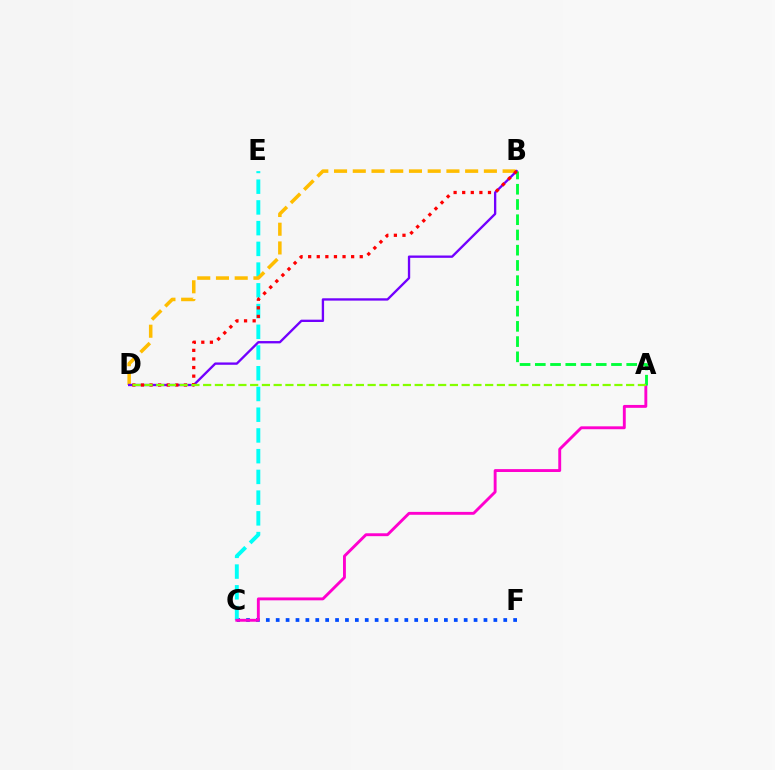{('C', 'F'): [{'color': '#004bff', 'line_style': 'dotted', 'thickness': 2.69}], ('C', 'E'): [{'color': '#00fff6', 'line_style': 'dashed', 'thickness': 2.82}], ('A', 'C'): [{'color': '#ff00cf', 'line_style': 'solid', 'thickness': 2.08}], ('B', 'D'): [{'color': '#ffbd00', 'line_style': 'dashed', 'thickness': 2.54}, {'color': '#7200ff', 'line_style': 'solid', 'thickness': 1.68}, {'color': '#ff0000', 'line_style': 'dotted', 'thickness': 2.34}], ('A', 'B'): [{'color': '#00ff39', 'line_style': 'dashed', 'thickness': 2.07}], ('A', 'D'): [{'color': '#84ff00', 'line_style': 'dashed', 'thickness': 1.6}]}